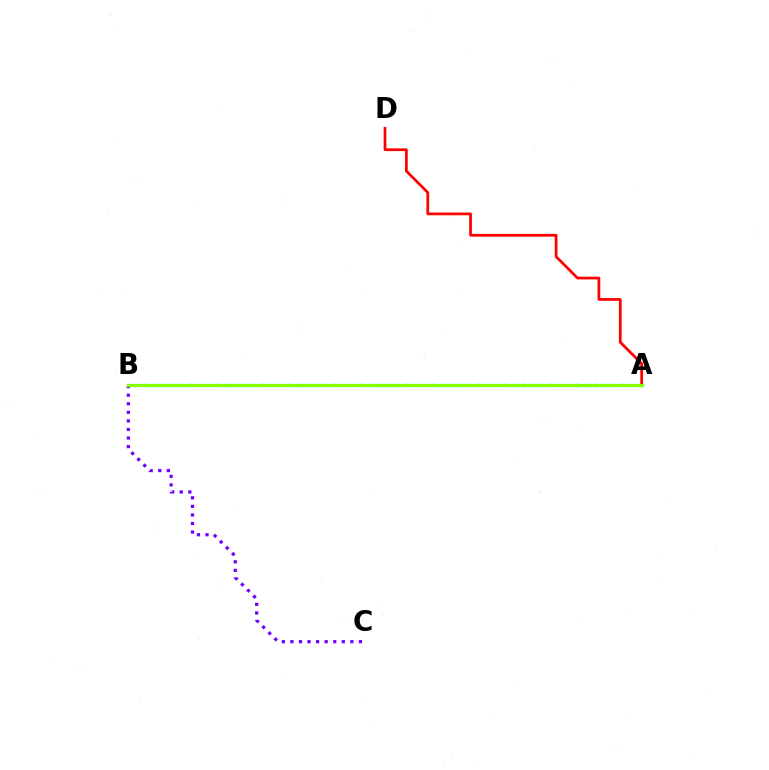{('A', 'B'): [{'color': '#00fff6', 'line_style': 'dotted', 'thickness': 2.45}, {'color': '#84ff00', 'line_style': 'solid', 'thickness': 2.29}], ('B', 'C'): [{'color': '#7200ff', 'line_style': 'dotted', 'thickness': 2.33}], ('A', 'D'): [{'color': '#ff0000', 'line_style': 'solid', 'thickness': 1.97}]}